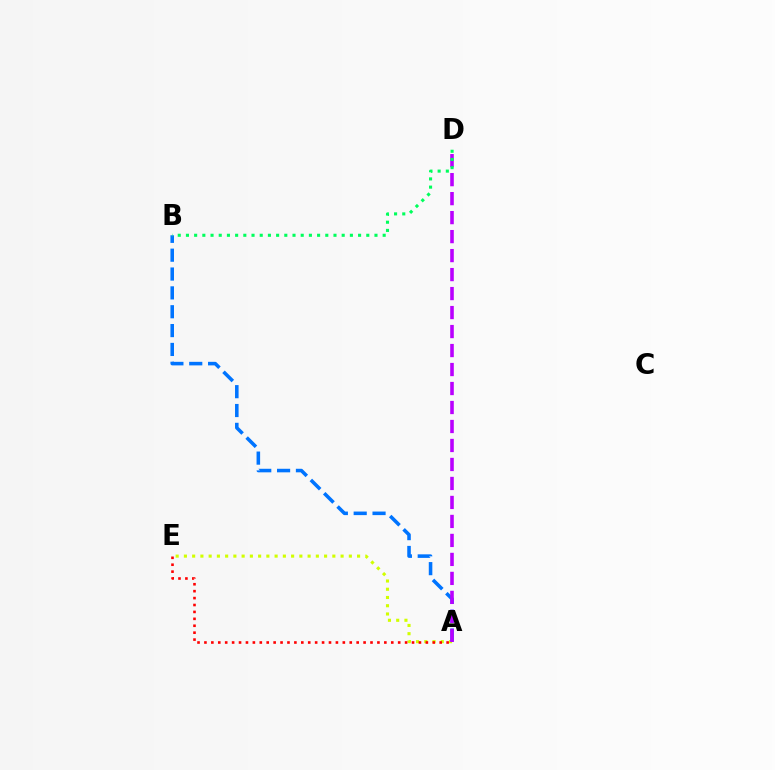{('A', 'E'): [{'color': '#d1ff00', 'line_style': 'dotted', 'thickness': 2.24}, {'color': '#ff0000', 'line_style': 'dotted', 'thickness': 1.88}], ('A', 'B'): [{'color': '#0074ff', 'line_style': 'dashed', 'thickness': 2.56}], ('A', 'D'): [{'color': '#b900ff', 'line_style': 'dashed', 'thickness': 2.58}], ('B', 'D'): [{'color': '#00ff5c', 'line_style': 'dotted', 'thickness': 2.23}]}